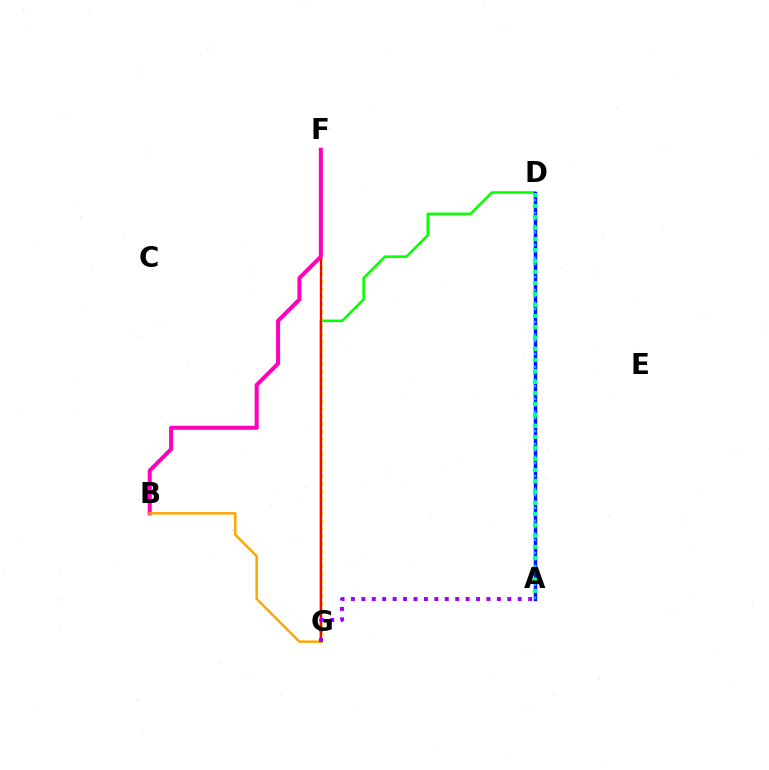{('D', 'G'): [{'color': '#08ff00', 'line_style': 'solid', 'thickness': 1.86}], ('A', 'D'): [{'color': '#0010ff', 'line_style': 'solid', 'thickness': 2.49}, {'color': '#00b5ff', 'line_style': 'dotted', 'thickness': 1.74}, {'color': '#00ff9d', 'line_style': 'dotted', 'thickness': 2.99}], ('F', 'G'): [{'color': '#b3ff00', 'line_style': 'dotted', 'thickness': 2.03}, {'color': '#ff0000', 'line_style': 'solid', 'thickness': 1.66}], ('B', 'F'): [{'color': '#ff00bd', 'line_style': 'solid', 'thickness': 2.9}], ('B', 'G'): [{'color': '#ffa500', 'line_style': 'solid', 'thickness': 1.79}], ('A', 'G'): [{'color': '#9b00ff', 'line_style': 'dotted', 'thickness': 2.83}]}